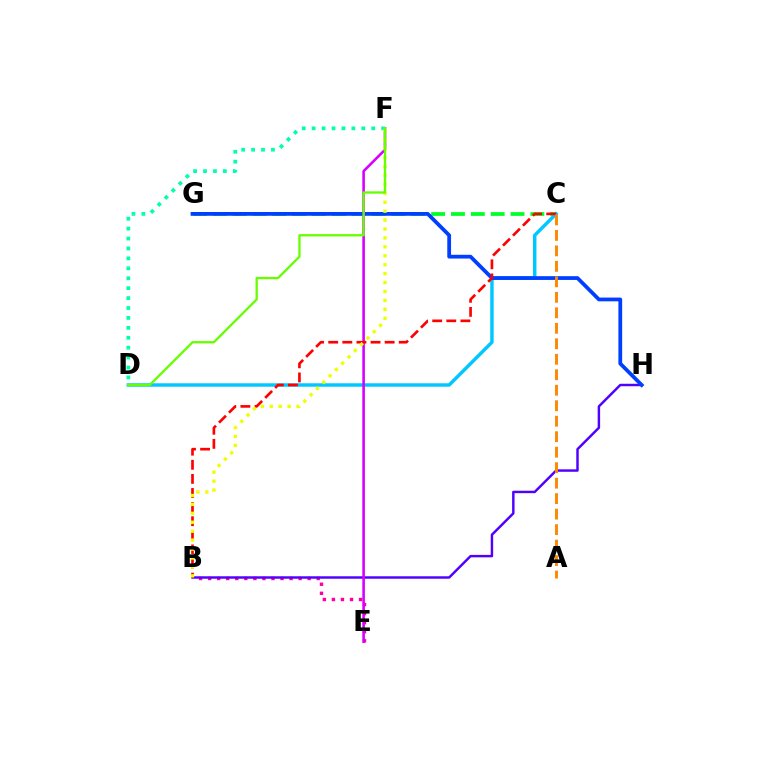{('C', 'G'): [{'color': '#00ff27', 'line_style': 'dashed', 'thickness': 2.7}], ('B', 'E'): [{'color': '#ff00a0', 'line_style': 'dotted', 'thickness': 2.46}], ('B', 'H'): [{'color': '#4f00ff', 'line_style': 'solid', 'thickness': 1.76}], ('C', 'D'): [{'color': '#00c7ff', 'line_style': 'solid', 'thickness': 2.47}], ('G', 'H'): [{'color': '#003fff', 'line_style': 'solid', 'thickness': 2.71}], ('E', 'F'): [{'color': '#d600ff', 'line_style': 'solid', 'thickness': 1.86}], ('B', 'C'): [{'color': '#ff0000', 'line_style': 'dashed', 'thickness': 1.92}], ('D', 'F'): [{'color': '#00ffaf', 'line_style': 'dotted', 'thickness': 2.7}, {'color': '#66ff00', 'line_style': 'solid', 'thickness': 1.66}], ('B', 'F'): [{'color': '#eeff00', 'line_style': 'dotted', 'thickness': 2.43}], ('A', 'C'): [{'color': '#ff8800', 'line_style': 'dashed', 'thickness': 2.1}]}